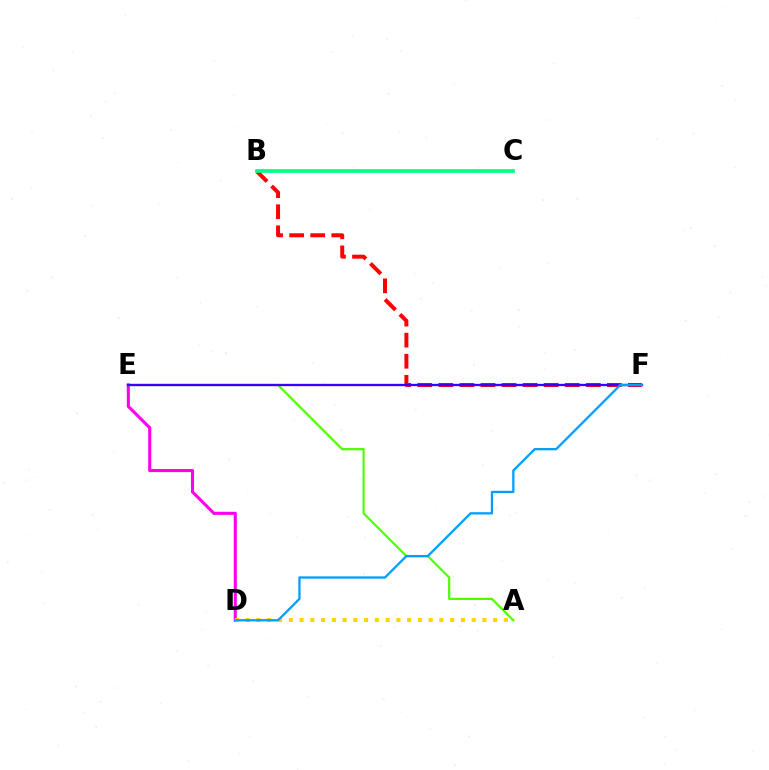{('A', 'E'): [{'color': '#4fff00', 'line_style': 'solid', 'thickness': 1.58}], ('B', 'F'): [{'color': '#ff0000', 'line_style': 'dashed', 'thickness': 2.86}], ('D', 'E'): [{'color': '#ff00ed', 'line_style': 'solid', 'thickness': 2.22}], ('E', 'F'): [{'color': '#3700ff', 'line_style': 'solid', 'thickness': 1.67}], ('A', 'D'): [{'color': '#ffd500', 'line_style': 'dotted', 'thickness': 2.92}], ('B', 'C'): [{'color': '#00ff86', 'line_style': 'solid', 'thickness': 2.64}], ('D', 'F'): [{'color': '#009eff', 'line_style': 'solid', 'thickness': 1.64}]}